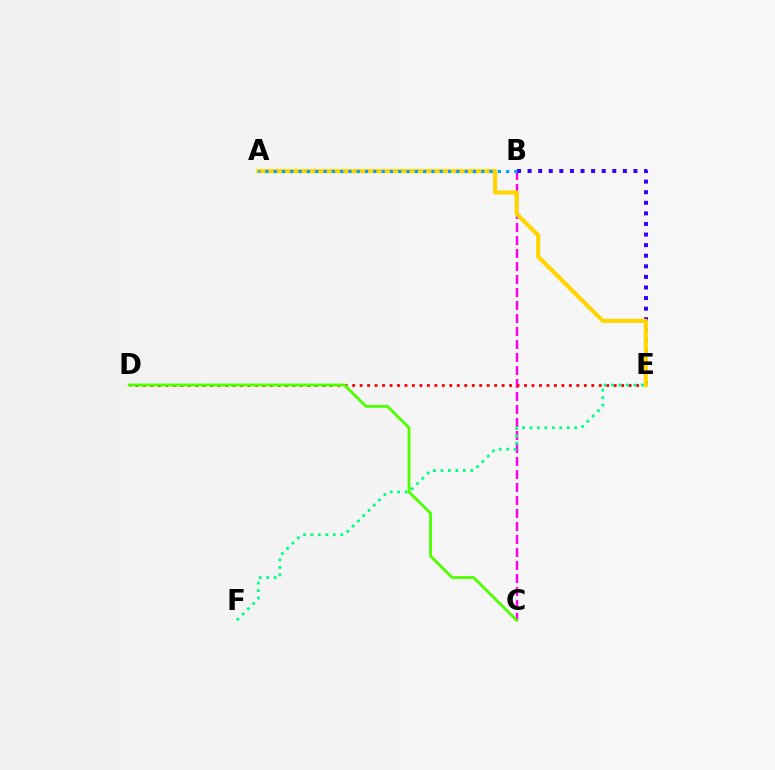{('B', 'C'): [{'color': '#ff00ed', 'line_style': 'dashed', 'thickness': 1.77}], ('D', 'E'): [{'color': '#ff0000', 'line_style': 'dotted', 'thickness': 2.03}], ('B', 'E'): [{'color': '#3700ff', 'line_style': 'dotted', 'thickness': 2.88}], ('E', 'F'): [{'color': '#00ff86', 'line_style': 'dotted', 'thickness': 2.02}], ('A', 'E'): [{'color': '#ffd500', 'line_style': 'solid', 'thickness': 2.98}], ('A', 'B'): [{'color': '#009eff', 'line_style': 'dotted', 'thickness': 2.25}], ('C', 'D'): [{'color': '#4fff00', 'line_style': 'solid', 'thickness': 2.03}]}